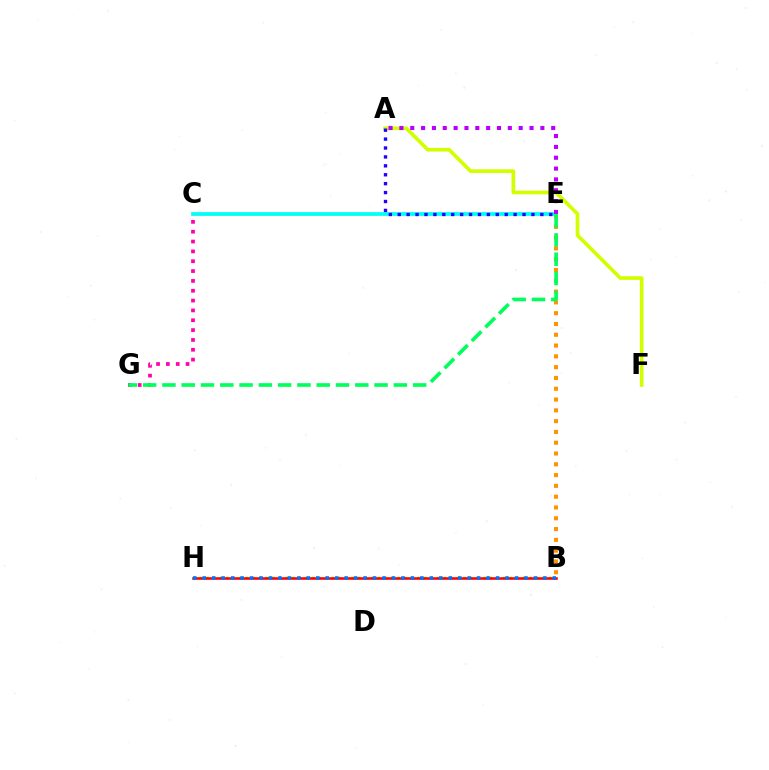{('B', 'E'): [{'color': '#ff9400', 'line_style': 'dotted', 'thickness': 2.93}], ('A', 'F'): [{'color': '#d1ff00', 'line_style': 'solid', 'thickness': 2.64}], ('C', 'E'): [{'color': '#00fff6', 'line_style': 'solid', 'thickness': 2.68}], ('B', 'H'): [{'color': '#3dff00', 'line_style': 'dotted', 'thickness': 1.79}, {'color': '#ff0000', 'line_style': 'solid', 'thickness': 1.84}, {'color': '#0074ff', 'line_style': 'dotted', 'thickness': 2.57}], ('C', 'G'): [{'color': '#ff00ac', 'line_style': 'dotted', 'thickness': 2.67}], ('A', 'E'): [{'color': '#b900ff', 'line_style': 'dotted', 'thickness': 2.95}, {'color': '#2500ff', 'line_style': 'dotted', 'thickness': 2.42}], ('E', 'G'): [{'color': '#00ff5c', 'line_style': 'dashed', 'thickness': 2.62}]}